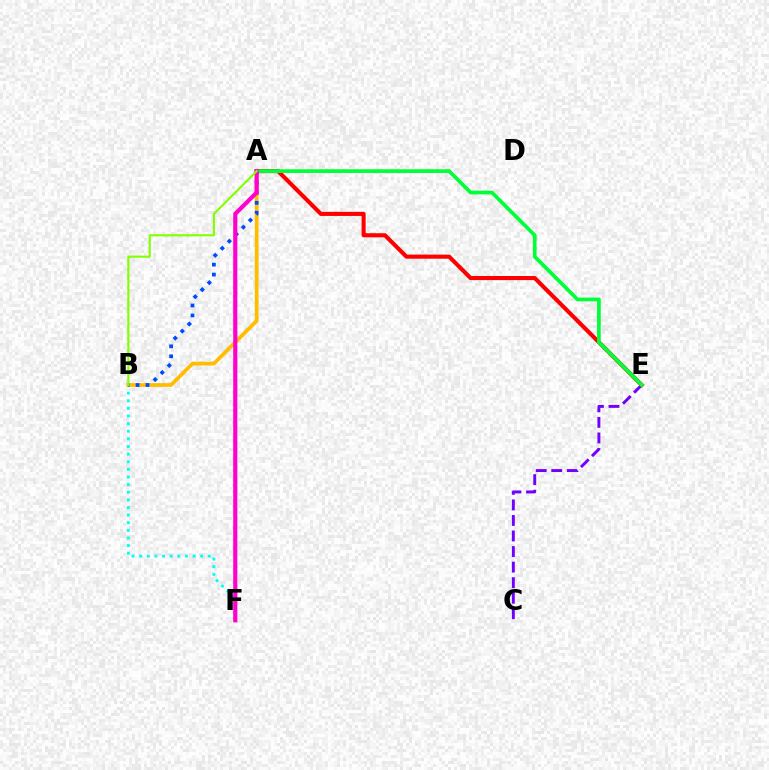{('C', 'E'): [{'color': '#7200ff', 'line_style': 'dashed', 'thickness': 2.11}], ('B', 'F'): [{'color': '#00fff6', 'line_style': 'dotted', 'thickness': 2.07}], ('A', 'E'): [{'color': '#ff0000', 'line_style': 'solid', 'thickness': 2.95}, {'color': '#00ff39', 'line_style': 'solid', 'thickness': 2.67}], ('A', 'B'): [{'color': '#ffbd00', 'line_style': 'solid', 'thickness': 2.68}, {'color': '#004bff', 'line_style': 'dotted', 'thickness': 2.7}, {'color': '#84ff00', 'line_style': 'solid', 'thickness': 1.53}], ('A', 'F'): [{'color': '#ff00cf', 'line_style': 'solid', 'thickness': 3.0}]}